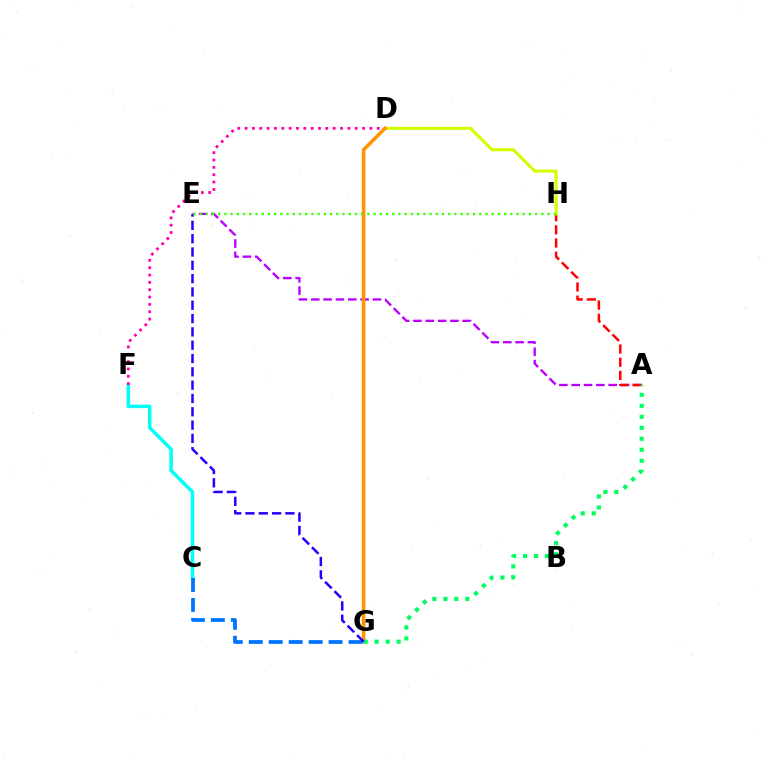{('C', 'F'): [{'color': '#00fff6', 'line_style': 'solid', 'thickness': 2.51}], ('A', 'E'): [{'color': '#b900ff', 'line_style': 'dashed', 'thickness': 1.68}], ('D', 'F'): [{'color': '#ff00ac', 'line_style': 'dotted', 'thickness': 1.99}], ('A', 'H'): [{'color': '#ff0000', 'line_style': 'dashed', 'thickness': 1.79}], ('D', 'H'): [{'color': '#d1ff00', 'line_style': 'solid', 'thickness': 2.22}], ('D', 'G'): [{'color': '#ff9400', 'line_style': 'solid', 'thickness': 2.55}], ('C', 'G'): [{'color': '#0074ff', 'line_style': 'dashed', 'thickness': 2.71}], ('A', 'G'): [{'color': '#00ff5c', 'line_style': 'dotted', 'thickness': 2.99}], ('E', 'G'): [{'color': '#2500ff', 'line_style': 'dashed', 'thickness': 1.81}], ('E', 'H'): [{'color': '#3dff00', 'line_style': 'dotted', 'thickness': 1.69}]}